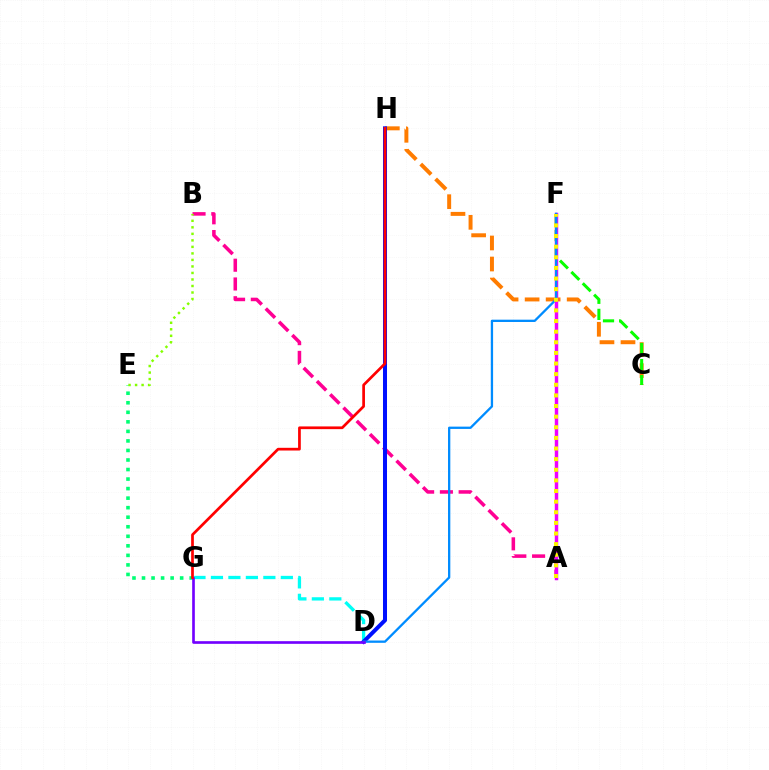{('C', 'H'): [{'color': '#ff7c00', 'line_style': 'dashed', 'thickness': 2.86}], ('E', 'G'): [{'color': '#00ff74', 'line_style': 'dotted', 'thickness': 2.59}], ('A', 'B'): [{'color': '#ff0094', 'line_style': 'dashed', 'thickness': 2.55}], ('D', 'G'): [{'color': '#00fff6', 'line_style': 'dashed', 'thickness': 2.37}, {'color': '#7200ff', 'line_style': 'solid', 'thickness': 1.91}], ('C', 'F'): [{'color': '#08ff00', 'line_style': 'dashed', 'thickness': 2.19}], ('B', 'E'): [{'color': '#84ff00', 'line_style': 'dotted', 'thickness': 1.77}], ('A', 'F'): [{'color': '#ee00ff', 'line_style': 'solid', 'thickness': 2.5}, {'color': '#fcf500', 'line_style': 'dotted', 'thickness': 2.89}], ('D', 'H'): [{'color': '#0010ff', 'line_style': 'solid', 'thickness': 2.89}], ('D', 'F'): [{'color': '#008cff', 'line_style': 'solid', 'thickness': 1.66}], ('G', 'H'): [{'color': '#ff0000', 'line_style': 'solid', 'thickness': 1.95}]}